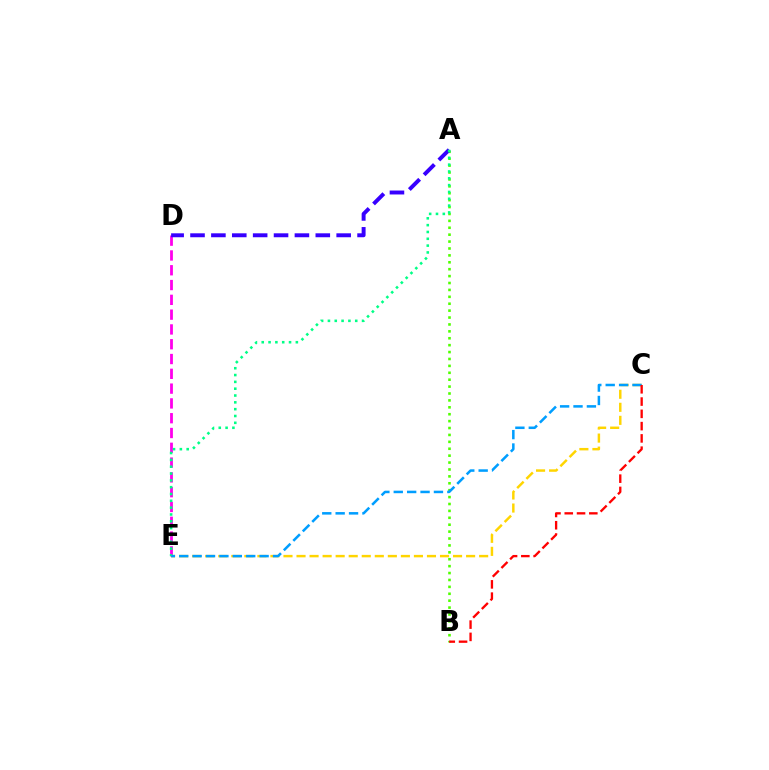{('A', 'B'): [{'color': '#4fff00', 'line_style': 'dotted', 'thickness': 1.88}], ('D', 'E'): [{'color': '#ff00ed', 'line_style': 'dashed', 'thickness': 2.01}], ('A', 'D'): [{'color': '#3700ff', 'line_style': 'dashed', 'thickness': 2.84}], ('A', 'E'): [{'color': '#00ff86', 'line_style': 'dotted', 'thickness': 1.85}], ('C', 'E'): [{'color': '#ffd500', 'line_style': 'dashed', 'thickness': 1.77}, {'color': '#009eff', 'line_style': 'dashed', 'thickness': 1.82}], ('B', 'C'): [{'color': '#ff0000', 'line_style': 'dashed', 'thickness': 1.67}]}